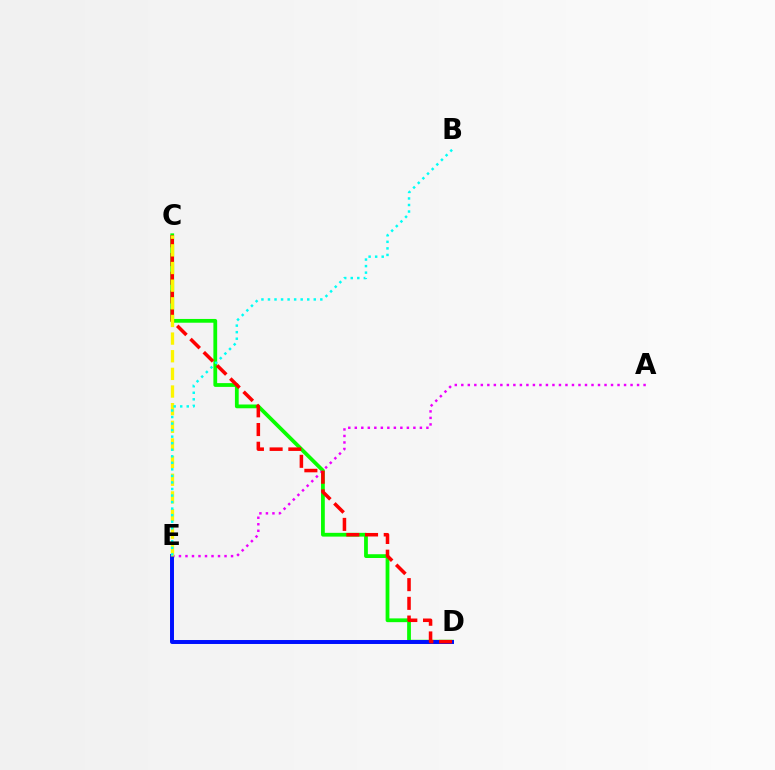{('C', 'D'): [{'color': '#08ff00', 'line_style': 'solid', 'thickness': 2.72}, {'color': '#ff0000', 'line_style': 'dashed', 'thickness': 2.54}], ('A', 'E'): [{'color': '#ee00ff', 'line_style': 'dotted', 'thickness': 1.77}], ('D', 'E'): [{'color': '#0010ff', 'line_style': 'solid', 'thickness': 2.85}], ('C', 'E'): [{'color': '#fcf500', 'line_style': 'dashed', 'thickness': 2.4}], ('B', 'E'): [{'color': '#00fff6', 'line_style': 'dotted', 'thickness': 1.78}]}